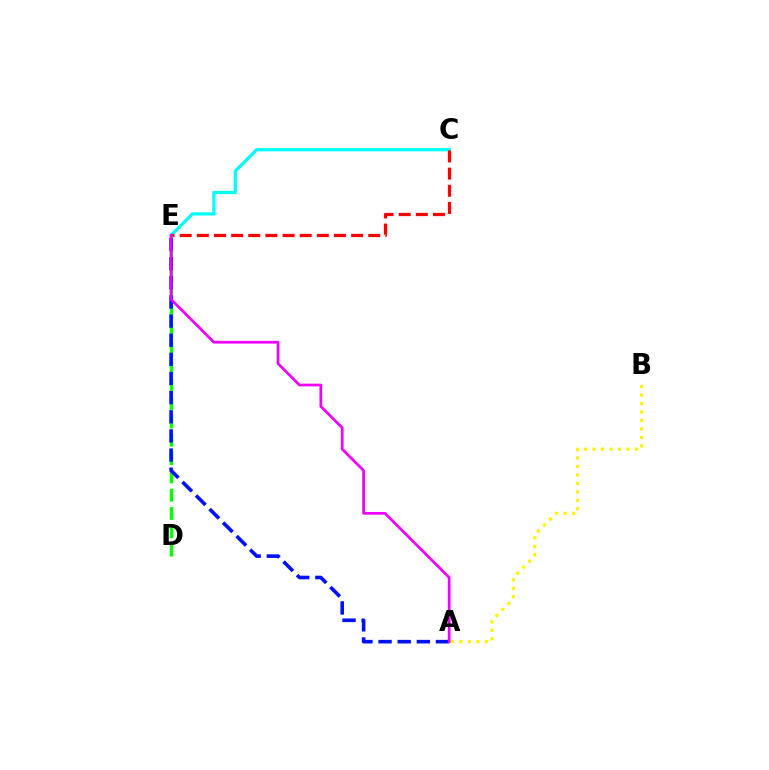{('C', 'E'): [{'color': '#00fff6', 'line_style': 'solid', 'thickness': 2.32}, {'color': '#ff0000', 'line_style': 'dashed', 'thickness': 2.33}], ('D', 'E'): [{'color': '#08ff00', 'line_style': 'dashed', 'thickness': 2.49}], ('A', 'B'): [{'color': '#fcf500', 'line_style': 'dotted', 'thickness': 2.3}], ('A', 'E'): [{'color': '#0010ff', 'line_style': 'dashed', 'thickness': 2.6}, {'color': '#ee00ff', 'line_style': 'solid', 'thickness': 1.96}]}